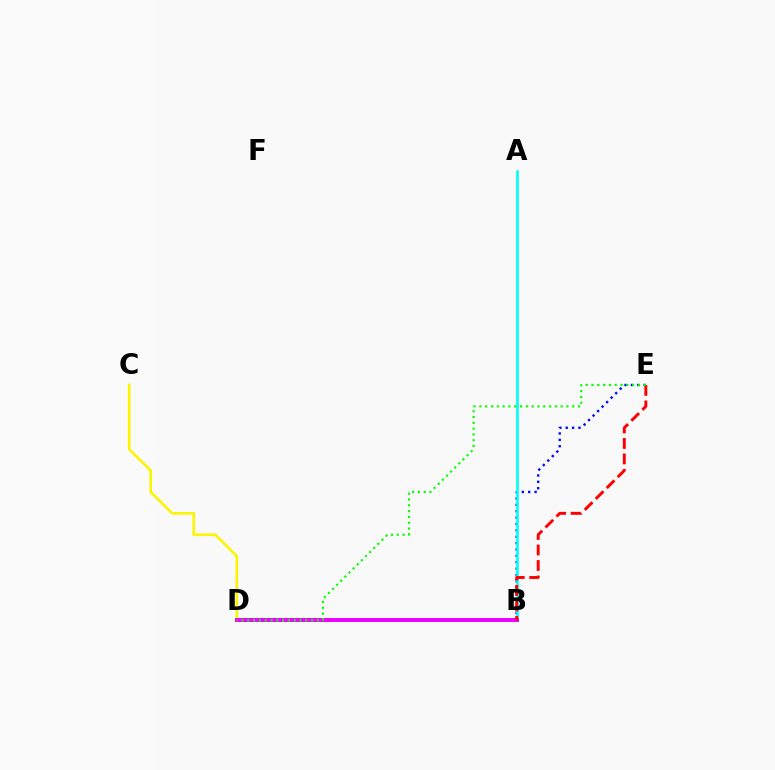{('B', 'E'): [{'color': '#0010ff', 'line_style': 'dotted', 'thickness': 1.73}, {'color': '#ff0000', 'line_style': 'dashed', 'thickness': 2.11}], ('C', 'D'): [{'color': '#fcf500', 'line_style': 'solid', 'thickness': 1.89}], ('A', 'B'): [{'color': '#00fff6', 'line_style': 'solid', 'thickness': 1.89}], ('B', 'D'): [{'color': '#ee00ff', 'line_style': 'solid', 'thickness': 2.83}], ('D', 'E'): [{'color': '#08ff00', 'line_style': 'dotted', 'thickness': 1.58}]}